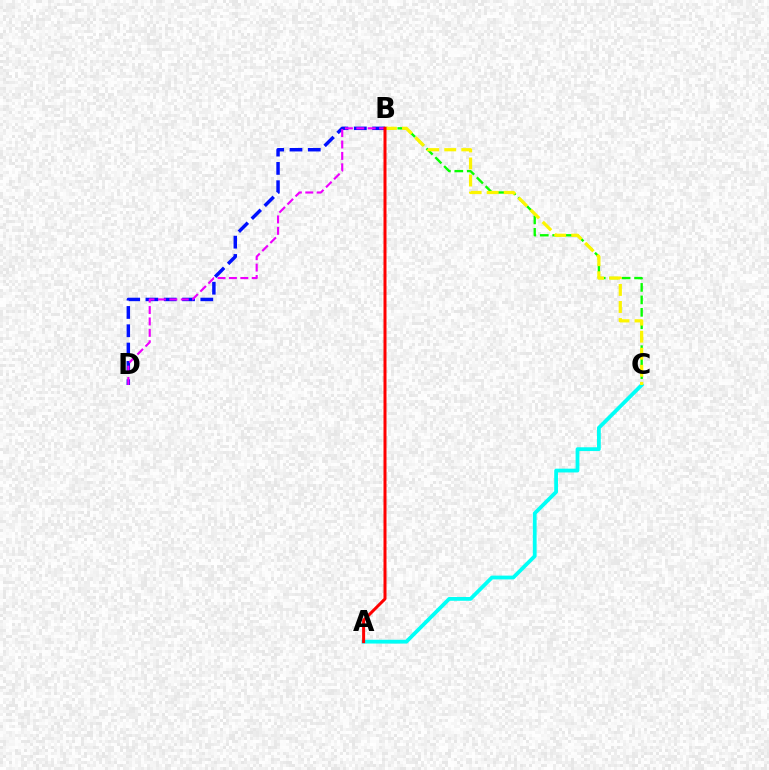{('B', 'C'): [{'color': '#08ff00', 'line_style': 'dashed', 'thickness': 1.69}, {'color': '#fcf500', 'line_style': 'dashed', 'thickness': 2.31}], ('B', 'D'): [{'color': '#0010ff', 'line_style': 'dashed', 'thickness': 2.49}, {'color': '#ee00ff', 'line_style': 'dashed', 'thickness': 1.55}], ('A', 'C'): [{'color': '#00fff6', 'line_style': 'solid', 'thickness': 2.73}], ('A', 'B'): [{'color': '#ff0000', 'line_style': 'solid', 'thickness': 2.16}]}